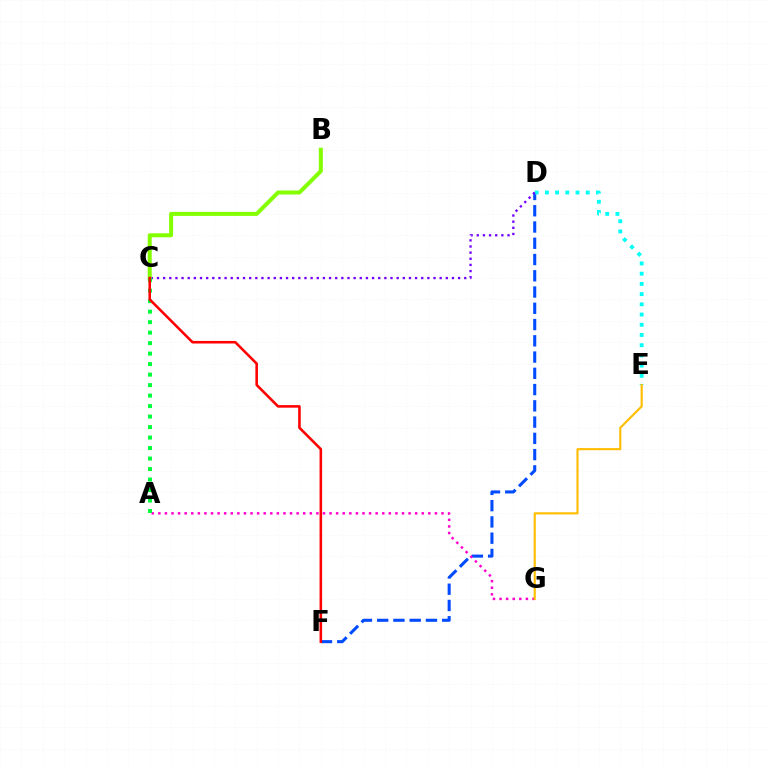{('D', 'F'): [{'color': '#004bff', 'line_style': 'dashed', 'thickness': 2.21}], ('D', 'E'): [{'color': '#00fff6', 'line_style': 'dotted', 'thickness': 2.78}], ('C', 'D'): [{'color': '#7200ff', 'line_style': 'dotted', 'thickness': 1.67}], ('B', 'C'): [{'color': '#84ff00', 'line_style': 'solid', 'thickness': 2.89}], ('A', 'G'): [{'color': '#ff00cf', 'line_style': 'dotted', 'thickness': 1.79}], ('A', 'C'): [{'color': '#00ff39', 'line_style': 'dotted', 'thickness': 2.85}], ('C', 'F'): [{'color': '#ff0000', 'line_style': 'solid', 'thickness': 1.85}], ('E', 'G'): [{'color': '#ffbd00', 'line_style': 'solid', 'thickness': 1.53}]}